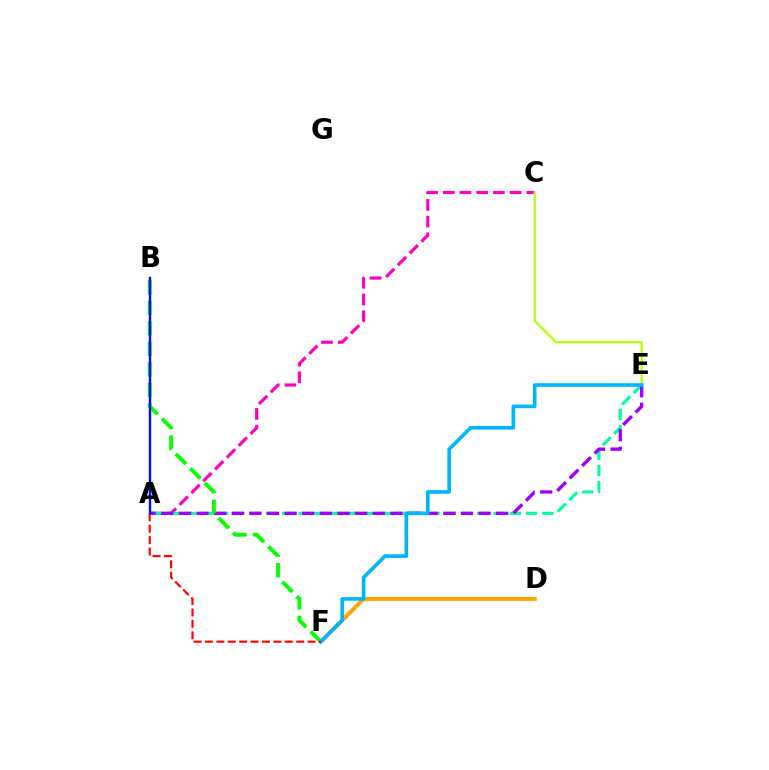{('A', 'C'): [{'color': '#ff00bd', 'line_style': 'dashed', 'thickness': 2.27}], ('A', 'E'): [{'color': '#00ff9d', 'line_style': 'dashed', 'thickness': 2.21}, {'color': '#9b00ff', 'line_style': 'dashed', 'thickness': 2.39}], ('C', 'E'): [{'color': '#b3ff00', 'line_style': 'solid', 'thickness': 1.59}], ('D', 'F'): [{'color': '#ffa500', 'line_style': 'solid', 'thickness': 2.89}], ('B', 'F'): [{'color': '#08ff00', 'line_style': 'dashed', 'thickness': 2.79}], ('E', 'F'): [{'color': '#00b5ff', 'line_style': 'solid', 'thickness': 2.62}], ('A', 'F'): [{'color': '#ff0000', 'line_style': 'dashed', 'thickness': 1.55}], ('A', 'B'): [{'color': '#0010ff', 'line_style': 'solid', 'thickness': 1.75}]}